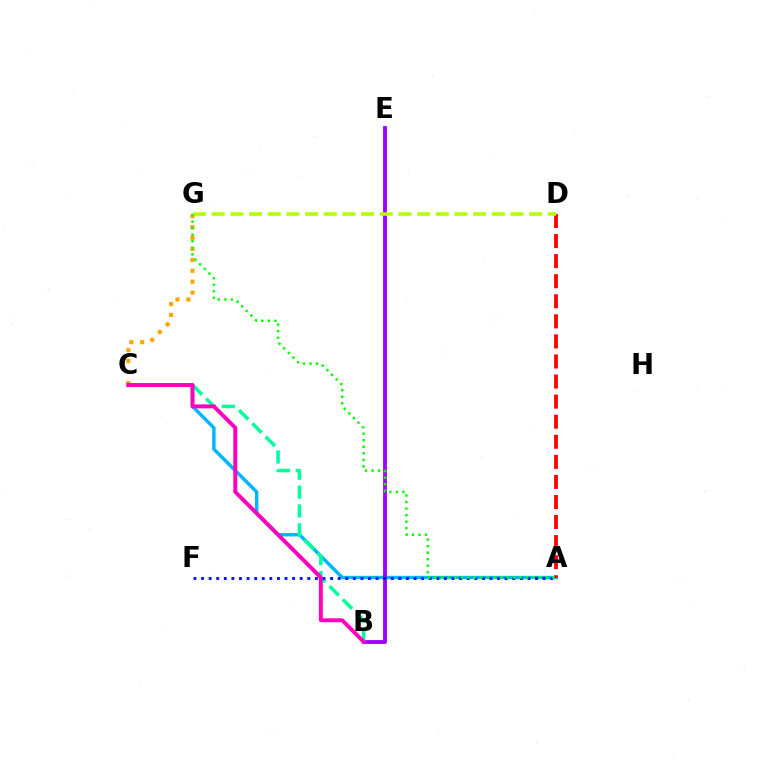{('A', 'C'): [{'color': '#00b5ff', 'line_style': 'solid', 'thickness': 2.46}], ('B', 'E'): [{'color': '#9b00ff', 'line_style': 'solid', 'thickness': 2.76}], ('C', 'G'): [{'color': '#ffa500', 'line_style': 'dotted', 'thickness': 2.97}], ('B', 'C'): [{'color': '#00ff9d', 'line_style': 'dashed', 'thickness': 2.56}, {'color': '#ff00bd', 'line_style': 'solid', 'thickness': 2.84}], ('A', 'F'): [{'color': '#0010ff', 'line_style': 'dotted', 'thickness': 2.06}], ('A', 'D'): [{'color': '#ff0000', 'line_style': 'dashed', 'thickness': 2.73}], ('D', 'G'): [{'color': '#b3ff00', 'line_style': 'dashed', 'thickness': 2.54}], ('A', 'G'): [{'color': '#08ff00', 'line_style': 'dotted', 'thickness': 1.78}]}